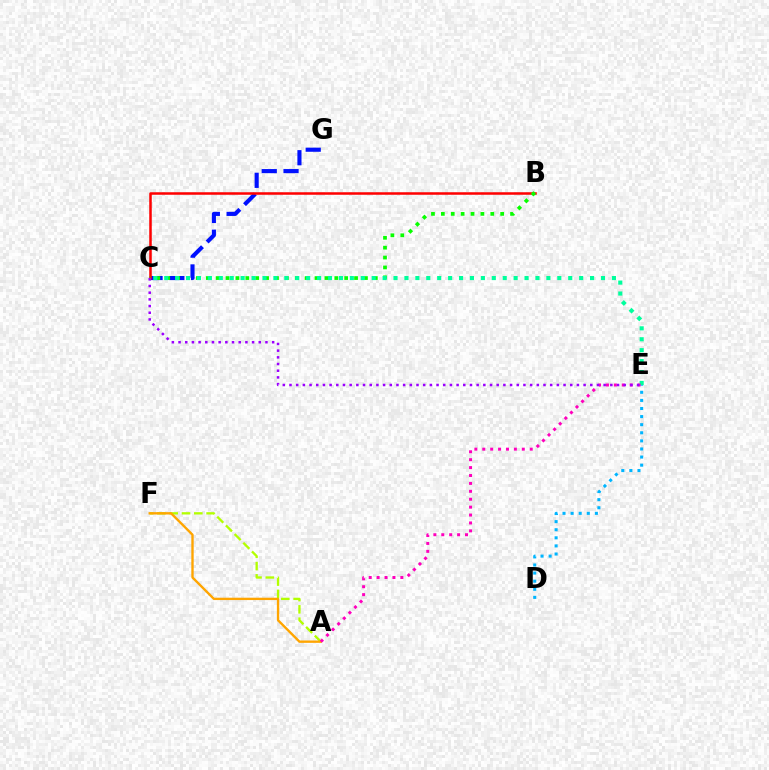{('A', 'F'): [{'color': '#b3ff00', 'line_style': 'dashed', 'thickness': 1.67}, {'color': '#ffa500', 'line_style': 'solid', 'thickness': 1.7}], ('C', 'G'): [{'color': '#0010ff', 'line_style': 'dashed', 'thickness': 2.96}], ('D', 'E'): [{'color': '#00b5ff', 'line_style': 'dotted', 'thickness': 2.2}], ('B', 'C'): [{'color': '#ff0000', 'line_style': 'solid', 'thickness': 1.81}, {'color': '#08ff00', 'line_style': 'dotted', 'thickness': 2.69}], ('C', 'E'): [{'color': '#00ff9d', 'line_style': 'dotted', 'thickness': 2.97}, {'color': '#9b00ff', 'line_style': 'dotted', 'thickness': 1.82}], ('A', 'E'): [{'color': '#ff00bd', 'line_style': 'dotted', 'thickness': 2.15}]}